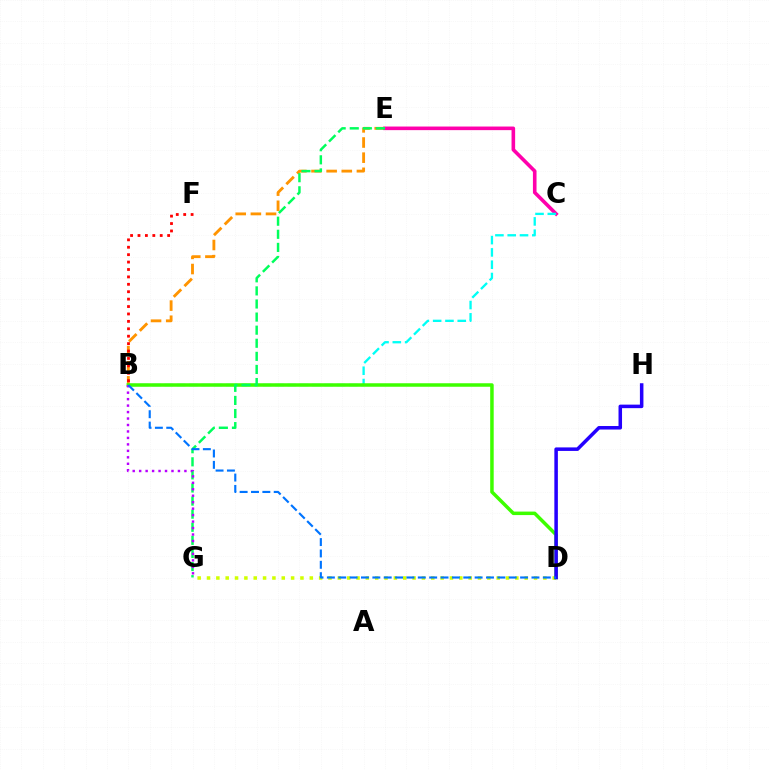{('B', 'E'): [{'color': '#ff9400', 'line_style': 'dashed', 'thickness': 2.06}], ('B', 'F'): [{'color': '#ff0000', 'line_style': 'dotted', 'thickness': 2.01}], ('D', 'G'): [{'color': '#d1ff00', 'line_style': 'dotted', 'thickness': 2.54}], ('C', 'E'): [{'color': '#ff00ac', 'line_style': 'solid', 'thickness': 2.59}], ('B', 'C'): [{'color': '#00fff6', 'line_style': 'dashed', 'thickness': 1.67}], ('B', 'D'): [{'color': '#3dff00', 'line_style': 'solid', 'thickness': 2.52}, {'color': '#0074ff', 'line_style': 'dashed', 'thickness': 1.54}], ('E', 'G'): [{'color': '#00ff5c', 'line_style': 'dashed', 'thickness': 1.78}], ('B', 'G'): [{'color': '#b900ff', 'line_style': 'dotted', 'thickness': 1.76}], ('D', 'H'): [{'color': '#2500ff', 'line_style': 'solid', 'thickness': 2.54}]}